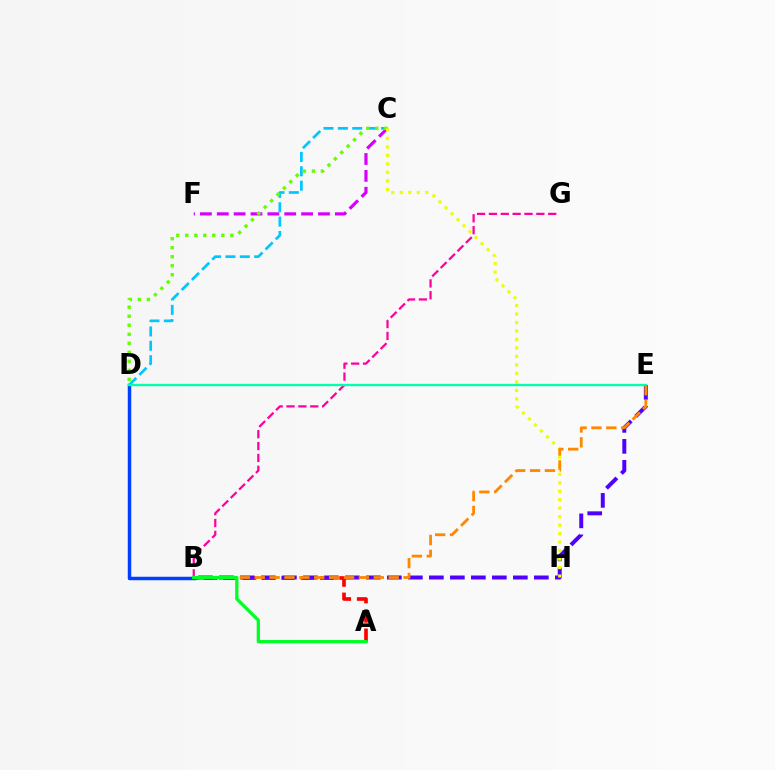{('A', 'B'): [{'color': '#ff0000', 'line_style': 'dashed', 'thickness': 2.62}, {'color': '#00ff27', 'line_style': 'solid', 'thickness': 2.36}], ('C', 'F'): [{'color': '#d600ff', 'line_style': 'dashed', 'thickness': 2.29}], ('B', 'D'): [{'color': '#003fff', 'line_style': 'solid', 'thickness': 2.51}], ('B', 'E'): [{'color': '#4f00ff', 'line_style': 'dashed', 'thickness': 2.85}, {'color': '#ff8800', 'line_style': 'dashed', 'thickness': 2.02}], ('C', 'D'): [{'color': '#00c7ff', 'line_style': 'dashed', 'thickness': 1.95}, {'color': '#66ff00', 'line_style': 'dotted', 'thickness': 2.45}], ('B', 'G'): [{'color': '#ff00a0', 'line_style': 'dashed', 'thickness': 1.61}], ('C', 'H'): [{'color': '#eeff00', 'line_style': 'dotted', 'thickness': 2.3}], ('D', 'E'): [{'color': '#00ffaf', 'line_style': 'solid', 'thickness': 1.71}]}